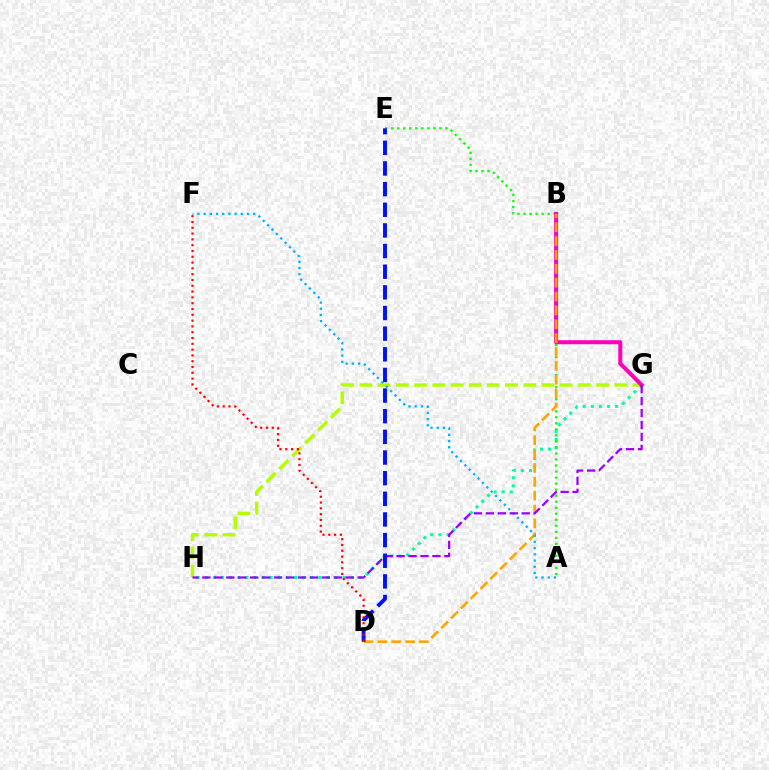{('G', 'H'): [{'color': '#00ff9d', 'line_style': 'dotted', 'thickness': 2.2}, {'color': '#b3ff00', 'line_style': 'dashed', 'thickness': 2.47}, {'color': '#9b00ff', 'line_style': 'dashed', 'thickness': 1.62}], ('A', 'E'): [{'color': '#08ff00', 'line_style': 'dotted', 'thickness': 1.64}], ('B', 'G'): [{'color': '#ff00bd', 'line_style': 'solid', 'thickness': 2.9}], ('B', 'D'): [{'color': '#ffa500', 'line_style': 'dashed', 'thickness': 1.88}], ('A', 'F'): [{'color': '#00b5ff', 'line_style': 'dotted', 'thickness': 1.68}], ('D', 'E'): [{'color': '#0010ff', 'line_style': 'dashed', 'thickness': 2.8}], ('D', 'F'): [{'color': '#ff0000', 'line_style': 'dotted', 'thickness': 1.58}]}